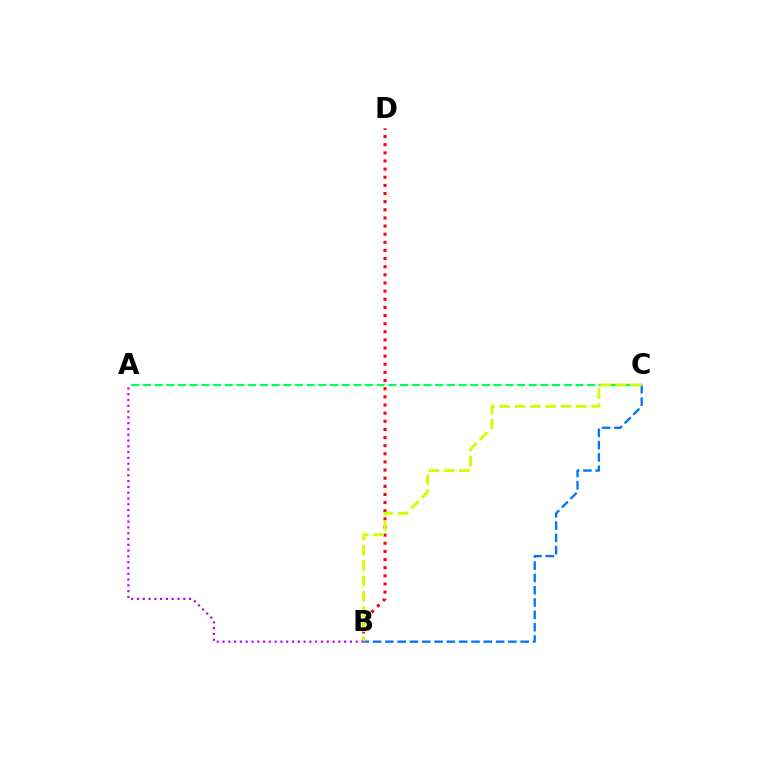{('A', 'C'): [{'color': '#00ff5c', 'line_style': 'dashed', 'thickness': 1.59}], ('B', 'C'): [{'color': '#0074ff', 'line_style': 'dashed', 'thickness': 1.67}, {'color': '#d1ff00', 'line_style': 'dashed', 'thickness': 2.08}], ('B', 'D'): [{'color': '#ff0000', 'line_style': 'dotted', 'thickness': 2.21}], ('A', 'B'): [{'color': '#b900ff', 'line_style': 'dotted', 'thickness': 1.57}]}